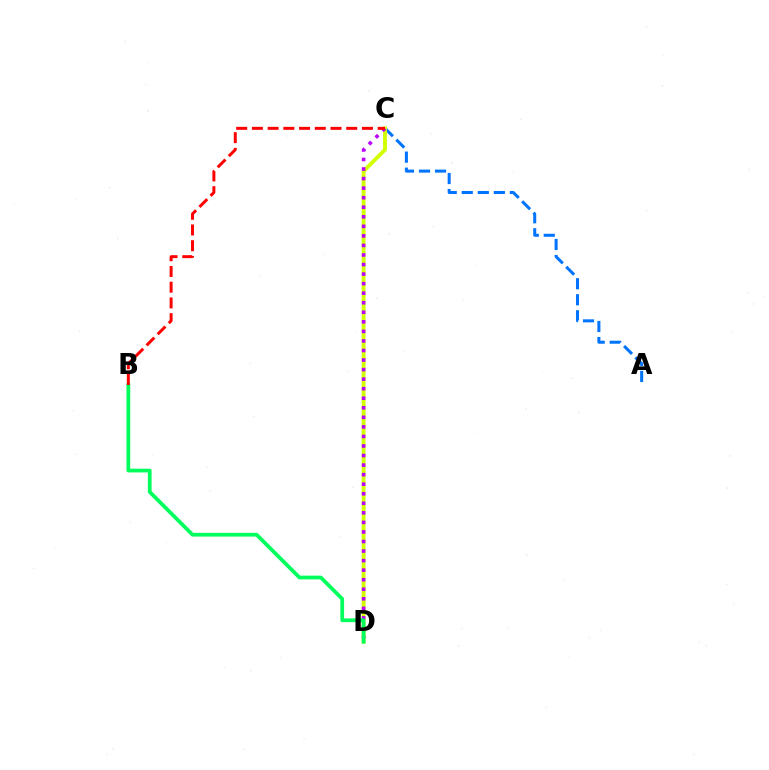{('A', 'C'): [{'color': '#0074ff', 'line_style': 'dashed', 'thickness': 2.18}], ('C', 'D'): [{'color': '#d1ff00', 'line_style': 'solid', 'thickness': 2.76}, {'color': '#b900ff', 'line_style': 'dotted', 'thickness': 2.59}], ('B', 'D'): [{'color': '#00ff5c', 'line_style': 'solid', 'thickness': 2.7}], ('B', 'C'): [{'color': '#ff0000', 'line_style': 'dashed', 'thickness': 2.14}]}